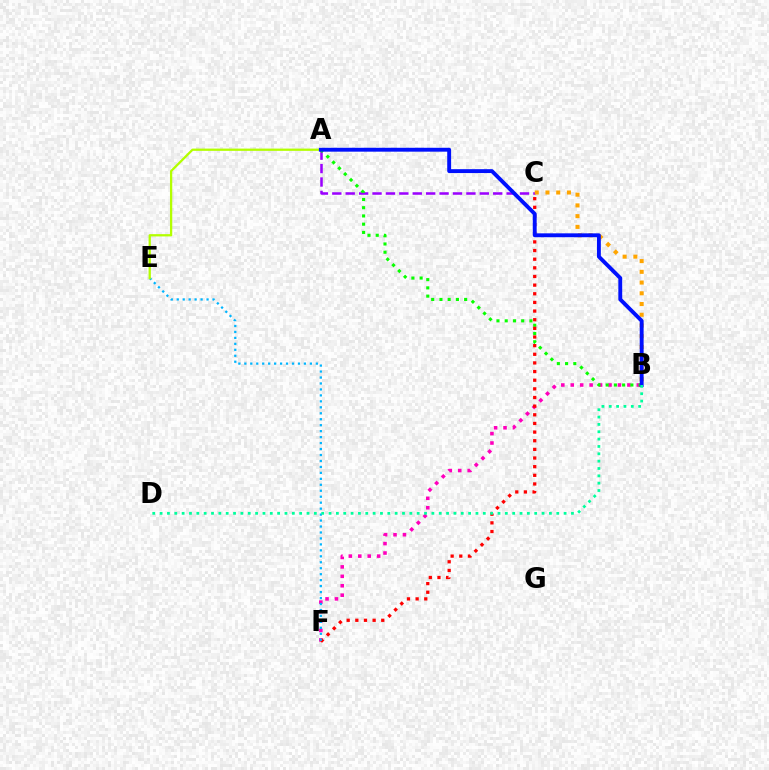{('A', 'C'): [{'color': '#9b00ff', 'line_style': 'dashed', 'thickness': 1.82}], ('B', 'F'): [{'color': '#ff00bd', 'line_style': 'dotted', 'thickness': 2.56}], ('A', 'B'): [{'color': '#08ff00', 'line_style': 'dotted', 'thickness': 2.24}, {'color': '#0010ff', 'line_style': 'solid', 'thickness': 2.8}], ('C', 'F'): [{'color': '#ff0000', 'line_style': 'dotted', 'thickness': 2.35}], ('B', 'C'): [{'color': '#ffa500', 'line_style': 'dotted', 'thickness': 2.92}], ('E', 'F'): [{'color': '#00b5ff', 'line_style': 'dotted', 'thickness': 1.62}], ('A', 'E'): [{'color': '#b3ff00', 'line_style': 'solid', 'thickness': 1.64}], ('B', 'D'): [{'color': '#00ff9d', 'line_style': 'dotted', 'thickness': 2.0}]}